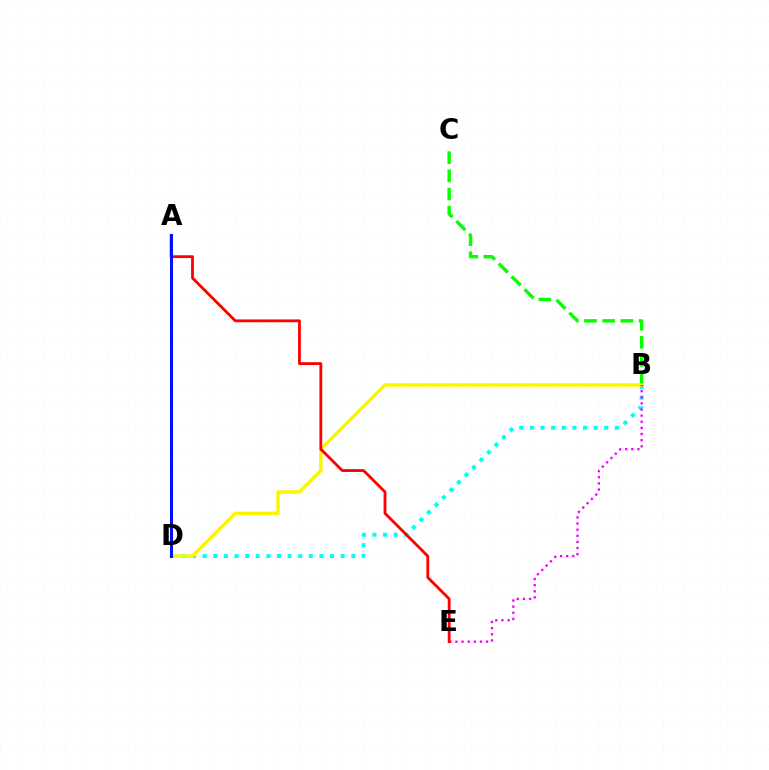{('B', 'C'): [{'color': '#08ff00', 'line_style': 'dashed', 'thickness': 2.47}], ('B', 'D'): [{'color': '#00fff6', 'line_style': 'dotted', 'thickness': 2.89}, {'color': '#fcf500', 'line_style': 'solid', 'thickness': 2.48}], ('B', 'E'): [{'color': '#ee00ff', 'line_style': 'dotted', 'thickness': 1.66}], ('A', 'E'): [{'color': '#ff0000', 'line_style': 'solid', 'thickness': 2.03}], ('A', 'D'): [{'color': '#0010ff', 'line_style': 'solid', 'thickness': 2.14}]}